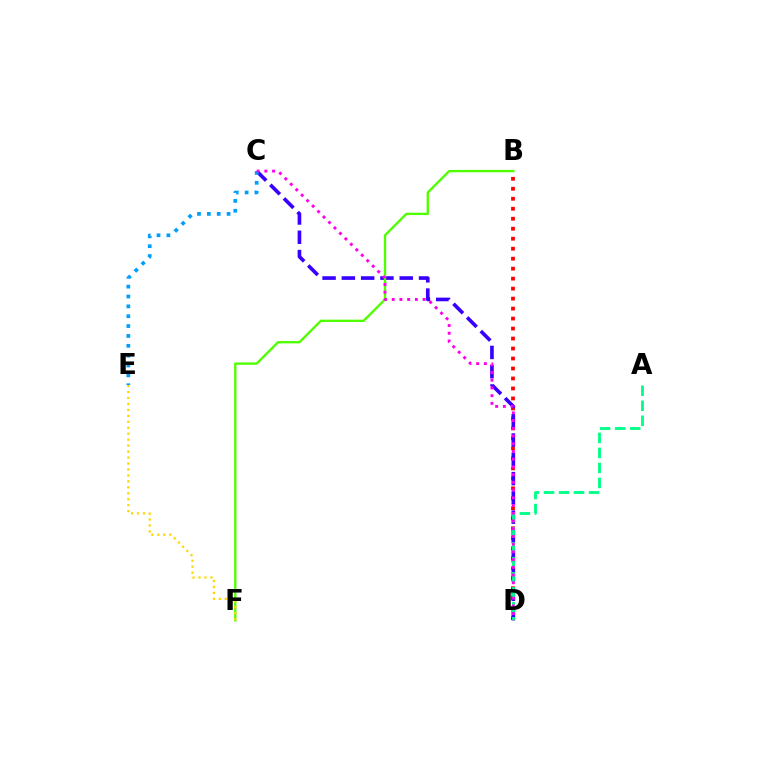{('B', 'D'): [{'color': '#ff0000', 'line_style': 'dotted', 'thickness': 2.71}], ('C', 'D'): [{'color': '#3700ff', 'line_style': 'dashed', 'thickness': 2.62}, {'color': '#ff00ed', 'line_style': 'dotted', 'thickness': 2.1}], ('B', 'F'): [{'color': '#4fff00', 'line_style': 'solid', 'thickness': 1.69}], ('E', 'F'): [{'color': '#ffd500', 'line_style': 'dotted', 'thickness': 1.62}], ('A', 'D'): [{'color': '#00ff86', 'line_style': 'dashed', 'thickness': 2.04}], ('C', 'E'): [{'color': '#009eff', 'line_style': 'dotted', 'thickness': 2.68}]}